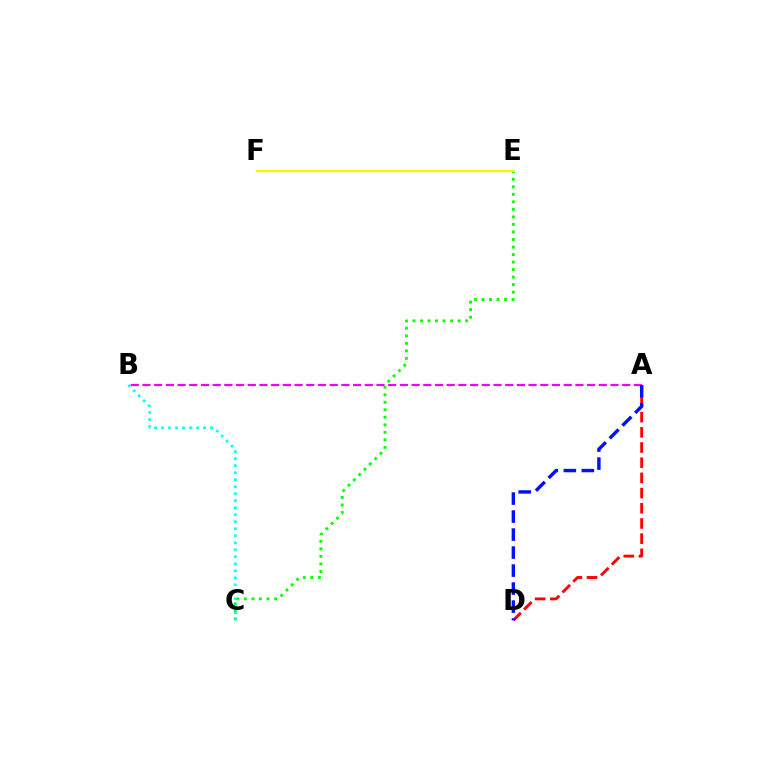{('C', 'E'): [{'color': '#08ff00', 'line_style': 'dotted', 'thickness': 2.05}], ('E', 'F'): [{'color': '#fcf500', 'line_style': 'solid', 'thickness': 1.68}], ('A', 'B'): [{'color': '#ee00ff', 'line_style': 'dashed', 'thickness': 1.59}], ('B', 'C'): [{'color': '#00fff6', 'line_style': 'dotted', 'thickness': 1.9}], ('A', 'D'): [{'color': '#ff0000', 'line_style': 'dashed', 'thickness': 2.06}, {'color': '#0010ff', 'line_style': 'dashed', 'thickness': 2.45}]}